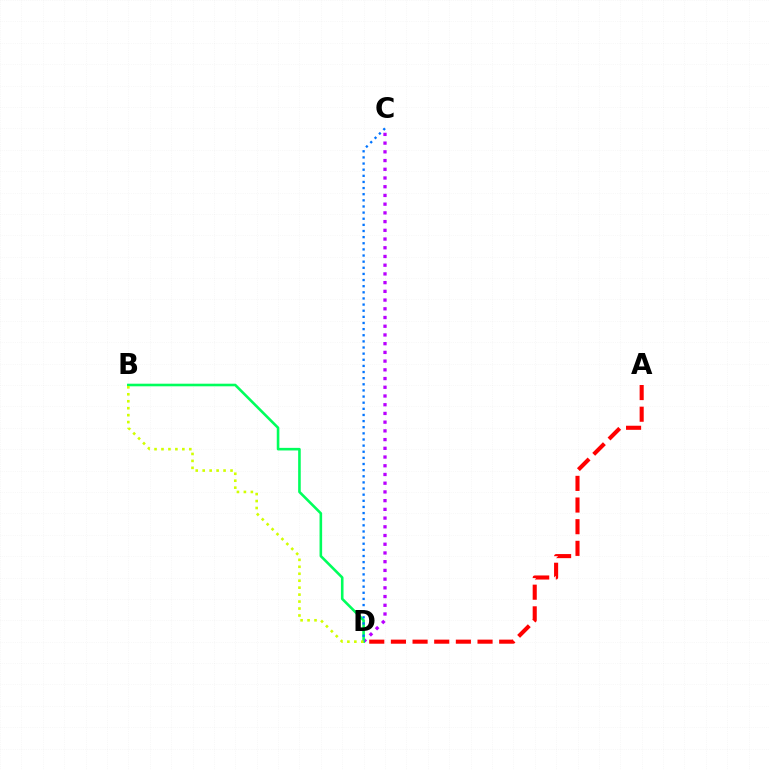{('C', 'D'): [{'color': '#b900ff', 'line_style': 'dotted', 'thickness': 2.37}, {'color': '#0074ff', 'line_style': 'dotted', 'thickness': 1.67}], ('B', 'D'): [{'color': '#00ff5c', 'line_style': 'solid', 'thickness': 1.87}, {'color': '#d1ff00', 'line_style': 'dotted', 'thickness': 1.89}], ('A', 'D'): [{'color': '#ff0000', 'line_style': 'dashed', 'thickness': 2.94}]}